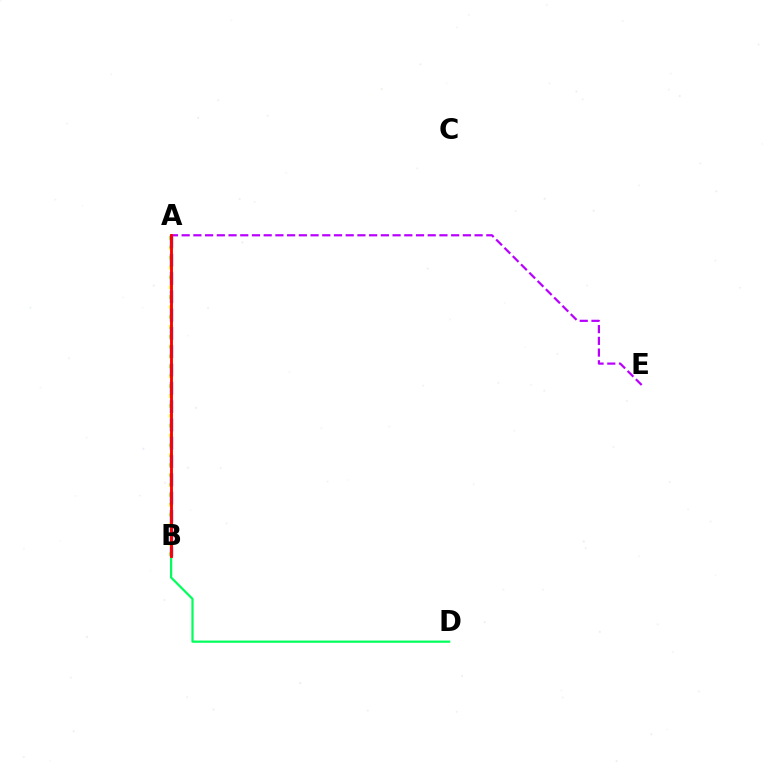{('B', 'D'): [{'color': '#00ff5c', 'line_style': 'solid', 'thickness': 1.59}], ('A', 'B'): [{'color': '#d1ff00', 'line_style': 'dotted', 'thickness': 2.69}, {'color': '#0074ff', 'line_style': 'dashed', 'thickness': 2.49}, {'color': '#ff0000', 'line_style': 'solid', 'thickness': 2.08}], ('A', 'E'): [{'color': '#b900ff', 'line_style': 'dashed', 'thickness': 1.59}]}